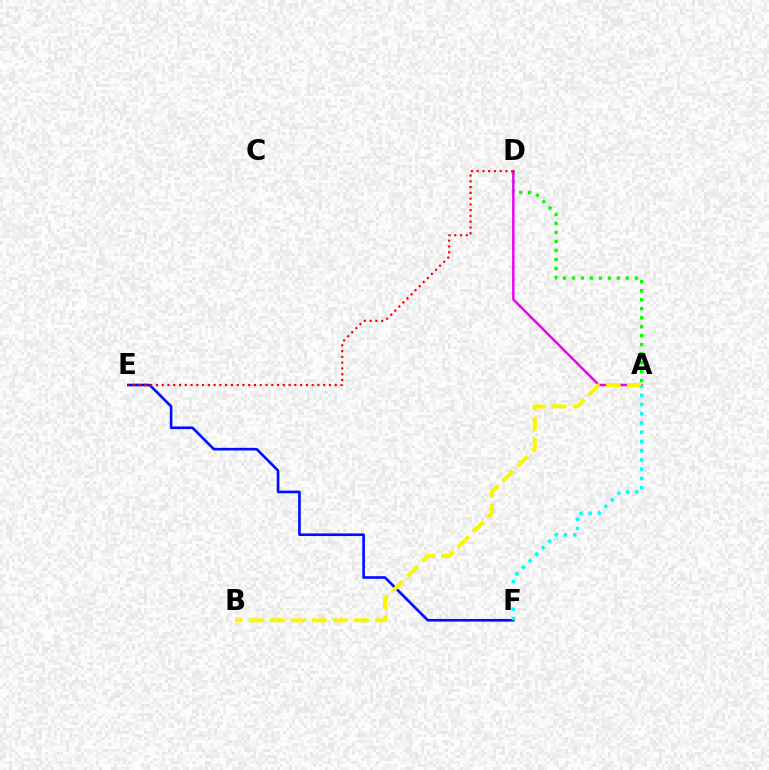{('A', 'D'): [{'color': '#08ff00', 'line_style': 'dotted', 'thickness': 2.44}, {'color': '#ee00ff', 'line_style': 'solid', 'thickness': 1.79}], ('E', 'F'): [{'color': '#0010ff', 'line_style': 'solid', 'thickness': 1.9}], ('D', 'E'): [{'color': '#ff0000', 'line_style': 'dotted', 'thickness': 1.57}], ('A', 'B'): [{'color': '#fcf500', 'line_style': 'dashed', 'thickness': 2.86}], ('A', 'F'): [{'color': '#00fff6', 'line_style': 'dotted', 'thickness': 2.51}]}